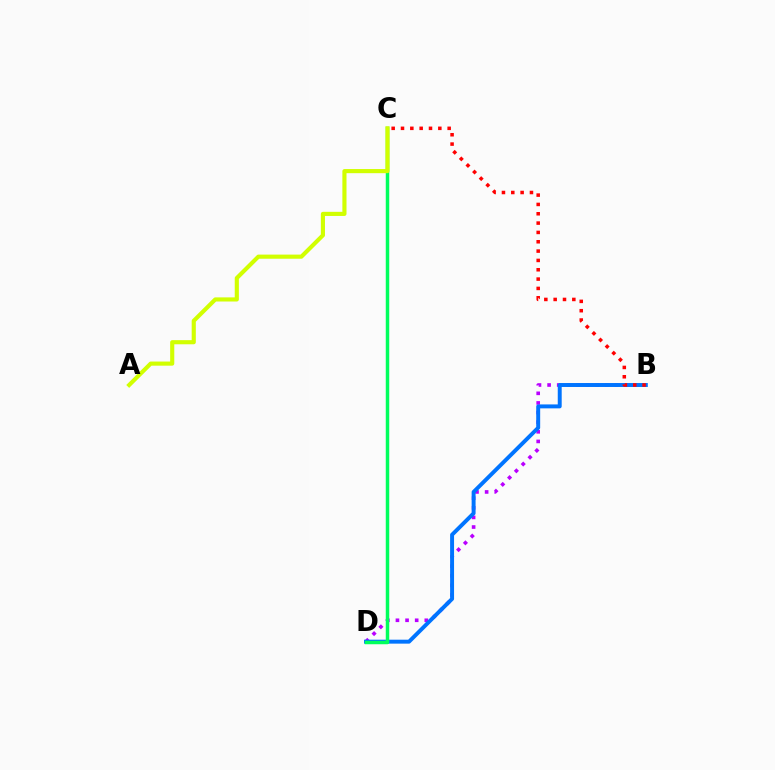{('B', 'D'): [{'color': '#b900ff', 'line_style': 'dotted', 'thickness': 2.61}, {'color': '#0074ff', 'line_style': 'solid', 'thickness': 2.84}], ('B', 'C'): [{'color': '#ff0000', 'line_style': 'dotted', 'thickness': 2.54}], ('C', 'D'): [{'color': '#00ff5c', 'line_style': 'solid', 'thickness': 2.5}], ('A', 'C'): [{'color': '#d1ff00', 'line_style': 'solid', 'thickness': 2.97}]}